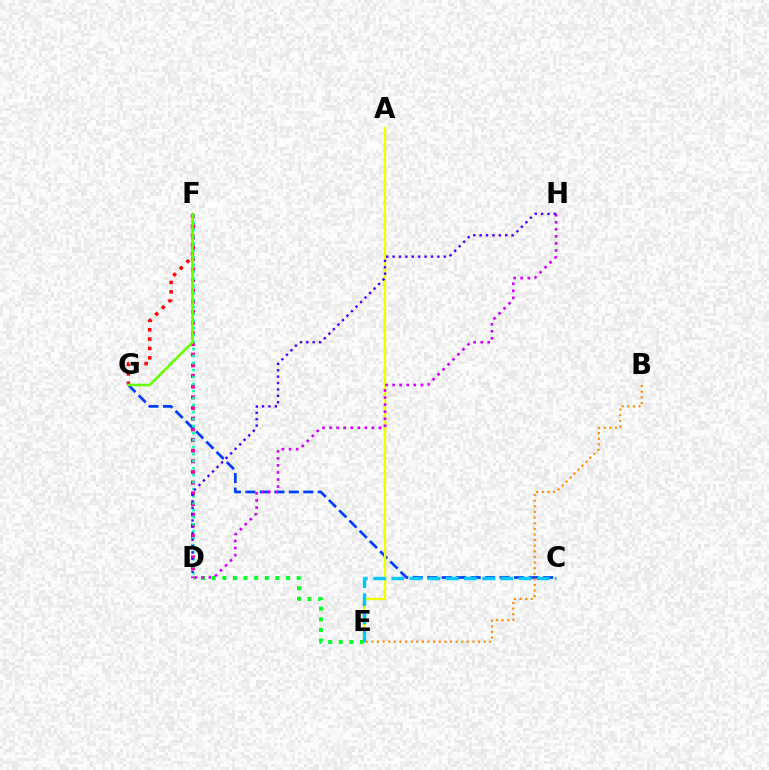{('D', 'F'): [{'color': '#ff00a0', 'line_style': 'dotted', 'thickness': 2.9}, {'color': '#00ffaf', 'line_style': 'dotted', 'thickness': 1.9}], ('D', 'E'): [{'color': '#00ff27', 'line_style': 'dotted', 'thickness': 2.88}], ('C', 'G'): [{'color': '#003fff', 'line_style': 'dashed', 'thickness': 1.97}], ('F', 'G'): [{'color': '#ff0000', 'line_style': 'dotted', 'thickness': 2.54}, {'color': '#66ff00', 'line_style': 'solid', 'thickness': 1.86}], ('A', 'E'): [{'color': '#eeff00', 'line_style': 'solid', 'thickness': 1.66}], ('D', 'H'): [{'color': '#d600ff', 'line_style': 'dotted', 'thickness': 1.92}, {'color': '#4f00ff', 'line_style': 'dotted', 'thickness': 1.74}], ('C', 'E'): [{'color': '#00c7ff', 'line_style': 'dashed', 'thickness': 2.47}], ('B', 'E'): [{'color': '#ff8800', 'line_style': 'dotted', 'thickness': 1.53}]}